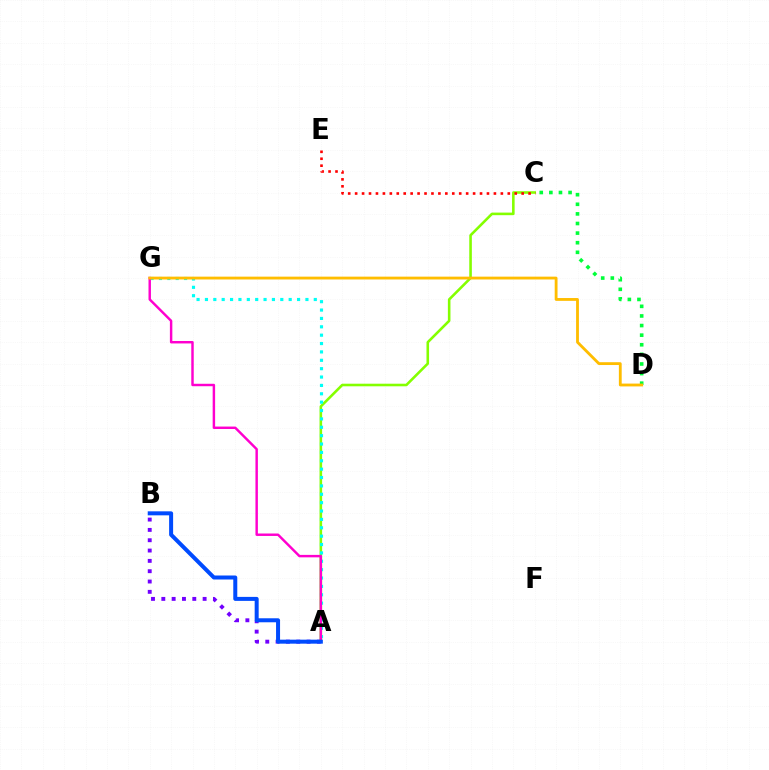{('C', 'D'): [{'color': '#00ff39', 'line_style': 'dotted', 'thickness': 2.61}], ('A', 'C'): [{'color': '#84ff00', 'line_style': 'solid', 'thickness': 1.86}], ('A', 'B'): [{'color': '#7200ff', 'line_style': 'dotted', 'thickness': 2.8}, {'color': '#004bff', 'line_style': 'solid', 'thickness': 2.88}], ('C', 'E'): [{'color': '#ff0000', 'line_style': 'dotted', 'thickness': 1.89}], ('A', 'G'): [{'color': '#00fff6', 'line_style': 'dotted', 'thickness': 2.28}, {'color': '#ff00cf', 'line_style': 'solid', 'thickness': 1.76}], ('D', 'G'): [{'color': '#ffbd00', 'line_style': 'solid', 'thickness': 2.03}]}